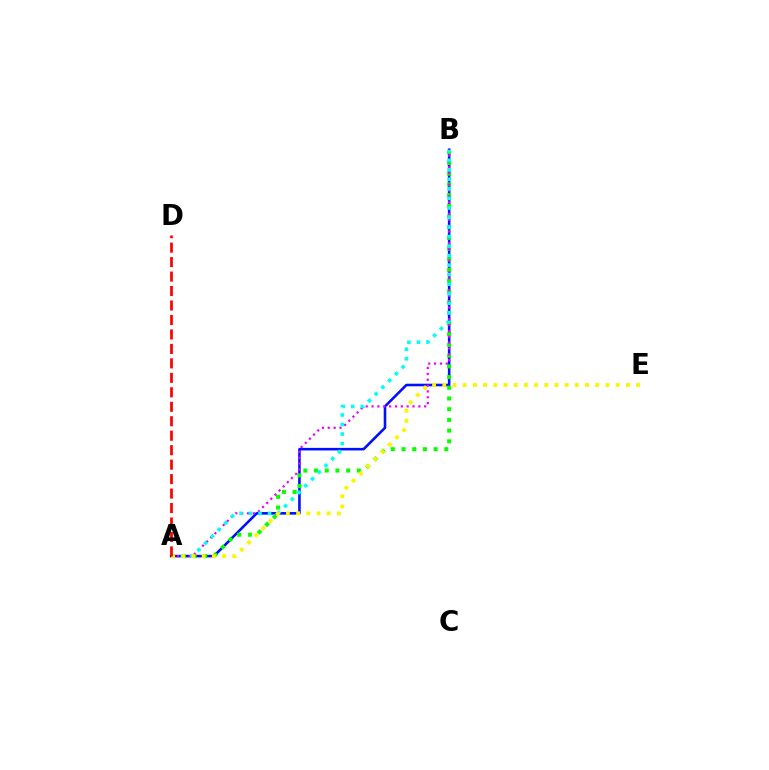{('A', 'B'): [{'color': '#0010ff', 'line_style': 'solid', 'thickness': 1.86}, {'color': '#08ff00', 'line_style': 'dotted', 'thickness': 2.91}, {'color': '#ee00ff', 'line_style': 'dotted', 'thickness': 1.59}, {'color': '#00fff6', 'line_style': 'dotted', 'thickness': 2.59}], ('A', 'E'): [{'color': '#fcf500', 'line_style': 'dotted', 'thickness': 2.77}], ('A', 'D'): [{'color': '#ff0000', 'line_style': 'dashed', 'thickness': 1.97}]}